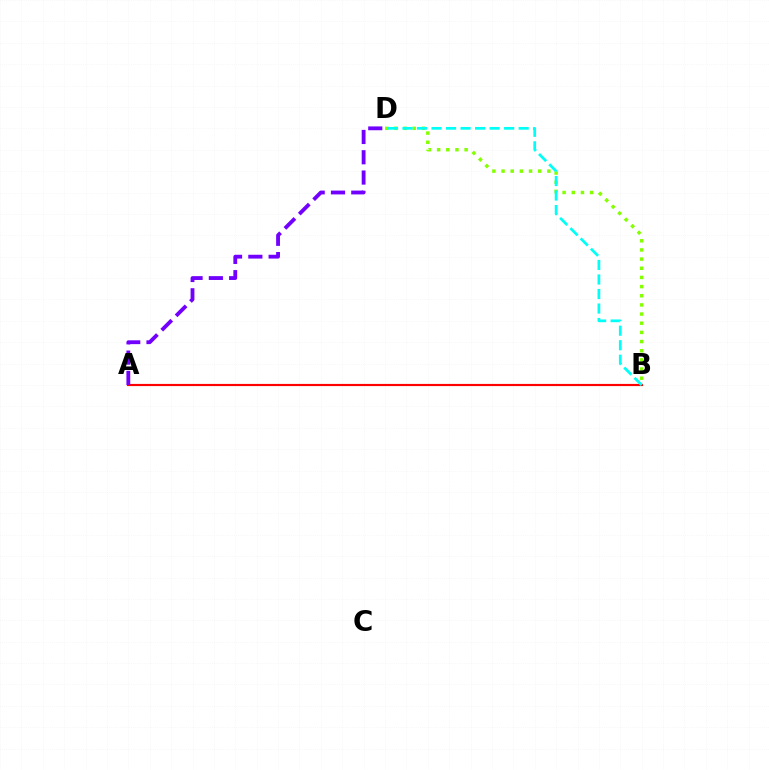{('B', 'D'): [{'color': '#84ff00', 'line_style': 'dotted', 'thickness': 2.49}, {'color': '#00fff6', 'line_style': 'dashed', 'thickness': 1.97}], ('A', 'B'): [{'color': '#ff0000', 'line_style': 'solid', 'thickness': 1.56}], ('A', 'D'): [{'color': '#7200ff', 'line_style': 'dashed', 'thickness': 2.76}]}